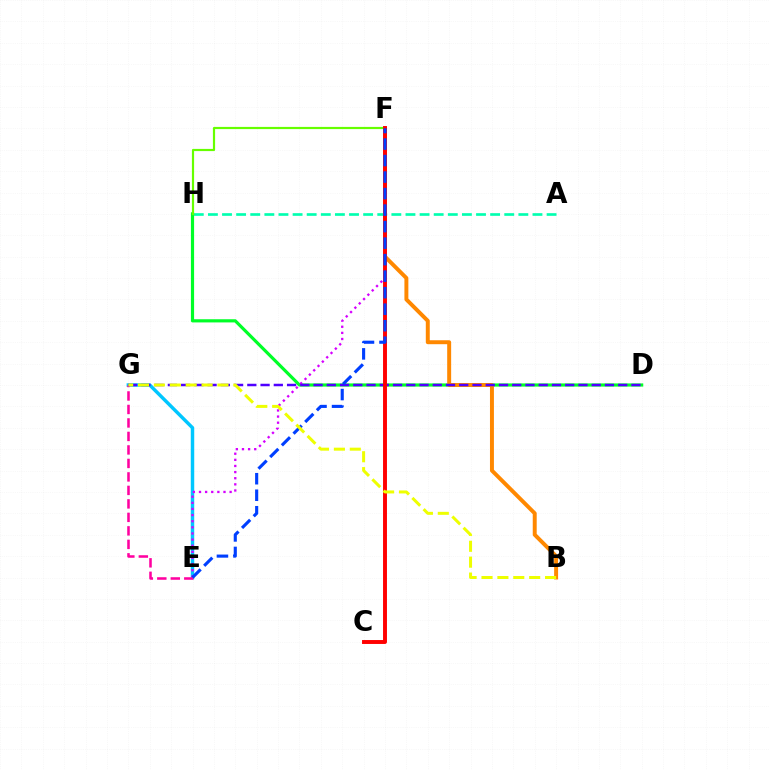{('A', 'H'): [{'color': '#00ffaf', 'line_style': 'dashed', 'thickness': 1.92}], ('E', 'G'): [{'color': '#00c7ff', 'line_style': 'solid', 'thickness': 2.49}, {'color': '#ff00a0', 'line_style': 'dashed', 'thickness': 1.83}], ('D', 'H'): [{'color': '#00ff27', 'line_style': 'solid', 'thickness': 2.29}], ('E', 'F'): [{'color': '#d600ff', 'line_style': 'dotted', 'thickness': 1.66}, {'color': '#003fff', 'line_style': 'dashed', 'thickness': 2.24}], ('B', 'F'): [{'color': '#ff8800', 'line_style': 'solid', 'thickness': 2.85}], ('D', 'G'): [{'color': '#4f00ff', 'line_style': 'dashed', 'thickness': 1.8}], ('F', 'H'): [{'color': '#66ff00', 'line_style': 'solid', 'thickness': 1.58}], ('C', 'F'): [{'color': '#ff0000', 'line_style': 'solid', 'thickness': 2.83}], ('B', 'G'): [{'color': '#eeff00', 'line_style': 'dashed', 'thickness': 2.16}]}